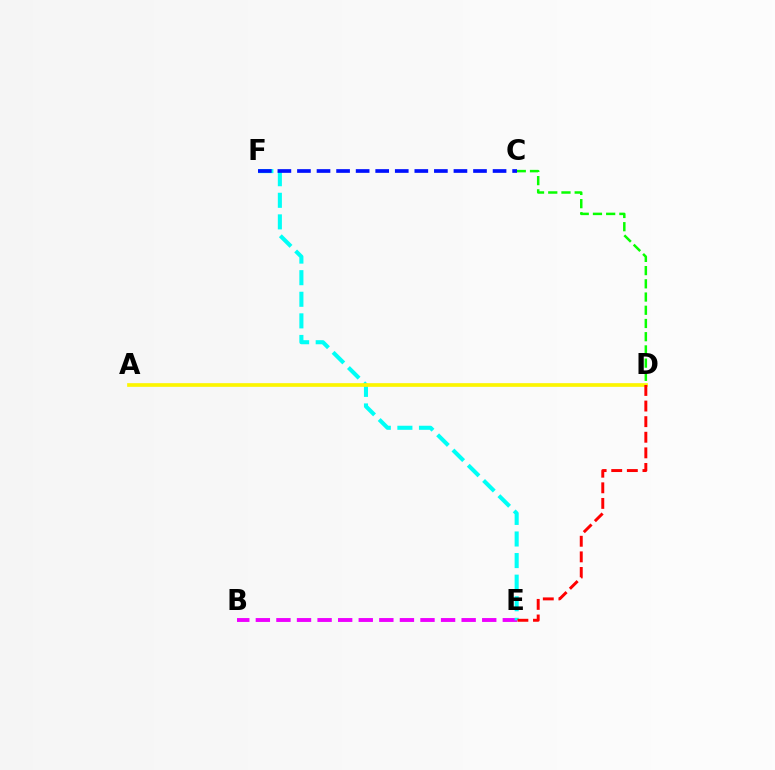{('B', 'E'): [{'color': '#ee00ff', 'line_style': 'dashed', 'thickness': 2.8}], ('E', 'F'): [{'color': '#00fff6', 'line_style': 'dashed', 'thickness': 2.93}], ('C', 'D'): [{'color': '#08ff00', 'line_style': 'dashed', 'thickness': 1.8}], ('C', 'F'): [{'color': '#0010ff', 'line_style': 'dashed', 'thickness': 2.66}], ('A', 'D'): [{'color': '#fcf500', 'line_style': 'solid', 'thickness': 2.65}], ('D', 'E'): [{'color': '#ff0000', 'line_style': 'dashed', 'thickness': 2.12}]}